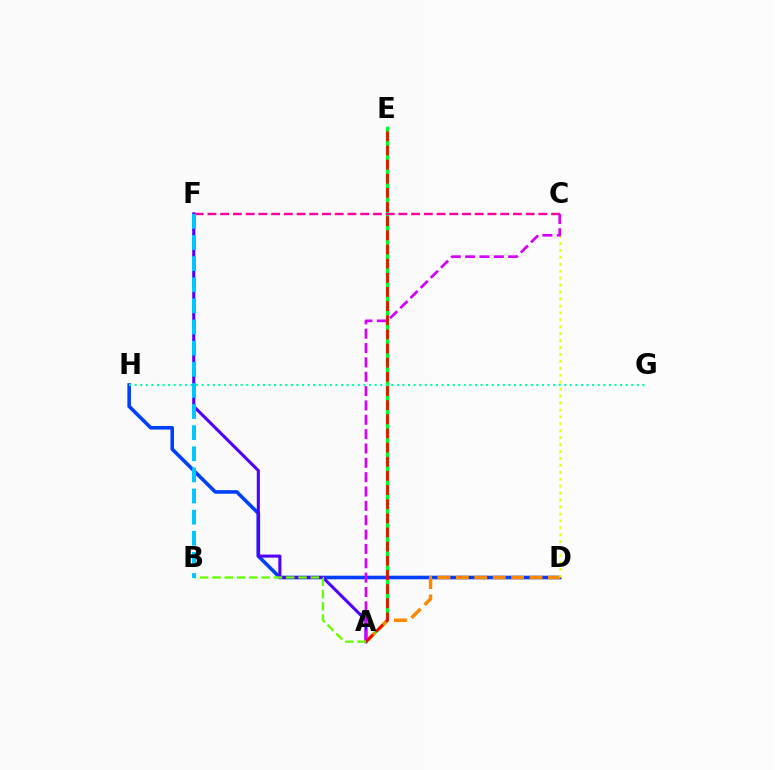{('A', 'E'): [{'color': '#00ff27', 'line_style': 'solid', 'thickness': 2.33}, {'color': '#ff0000', 'line_style': 'dashed', 'thickness': 1.92}], ('D', 'H'): [{'color': '#003fff', 'line_style': 'solid', 'thickness': 2.59}], ('A', 'F'): [{'color': '#4f00ff', 'line_style': 'solid', 'thickness': 2.22}], ('C', 'F'): [{'color': '#ff00a0', 'line_style': 'dashed', 'thickness': 1.73}], ('A', 'D'): [{'color': '#ff8800', 'line_style': 'dashed', 'thickness': 2.5}], ('C', 'D'): [{'color': '#eeff00', 'line_style': 'dotted', 'thickness': 1.88}], ('A', 'C'): [{'color': '#d600ff', 'line_style': 'dashed', 'thickness': 1.95}], ('G', 'H'): [{'color': '#00ffaf', 'line_style': 'dotted', 'thickness': 1.52}], ('A', 'B'): [{'color': '#66ff00', 'line_style': 'dashed', 'thickness': 1.67}], ('B', 'F'): [{'color': '#00c7ff', 'line_style': 'dashed', 'thickness': 2.87}]}